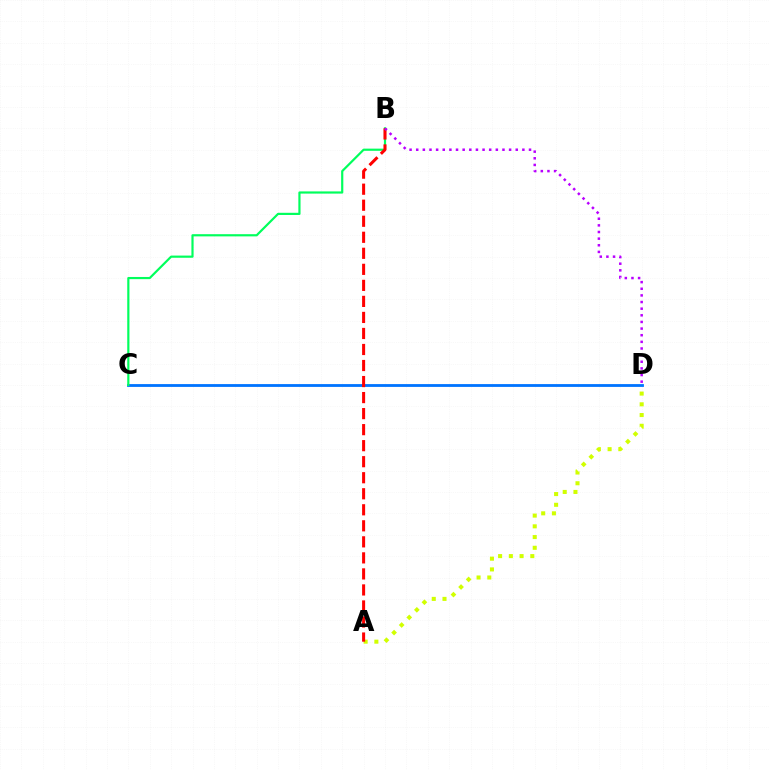{('C', 'D'): [{'color': '#0074ff', 'line_style': 'solid', 'thickness': 2.02}], ('A', 'D'): [{'color': '#d1ff00', 'line_style': 'dotted', 'thickness': 2.92}], ('B', 'C'): [{'color': '#00ff5c', 'line_style': 'solid', 'thickness': 1.57}], ('A', 'B'): [{'color': '#ff0000', 'line_style': 'dashed', 'thickness': 2.18}], ('B', 'D'): [{'color': '#b900ff', 'line_style': 'dotted', 'thickness': 1.8}]}